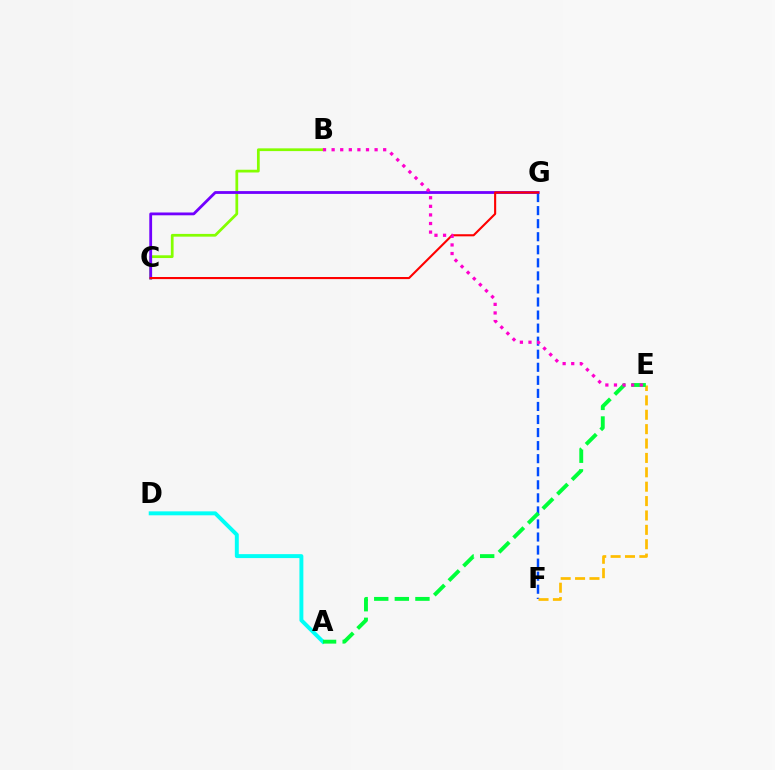{('B', 'C'): [{'color': '#84ff00', 'line_style': 'solid', 'thickness': 1.98}], ('F', 'G'): [{'color': '#004bff', 'line_style': 'dashed', 'thickness': 1.77}], ('C', 'G'): [{'color': '#7200ff', 'line_style': 'solid', 'thickness': 2.02}, {'color': '#ff0000', 'line_style': 'solid', 'thickness': 1.51}], ('E', 'F'): [{'color': '#ffbd00', 'line_style': 'dashed', 'thickness': 1.95}], ('A', 'D'): [{'color': '#00fff6', 'line_style': 'solid', 'thickness': 2.84}], ('A', 'E'): [{'color': '#00ff39', 'line_style': 'dashed', 'thickness': 2.8}], ('B', 'E'): [{'color': '#ff00cf', 'line_style': 'dotted', 'thickness': 2.33}]}